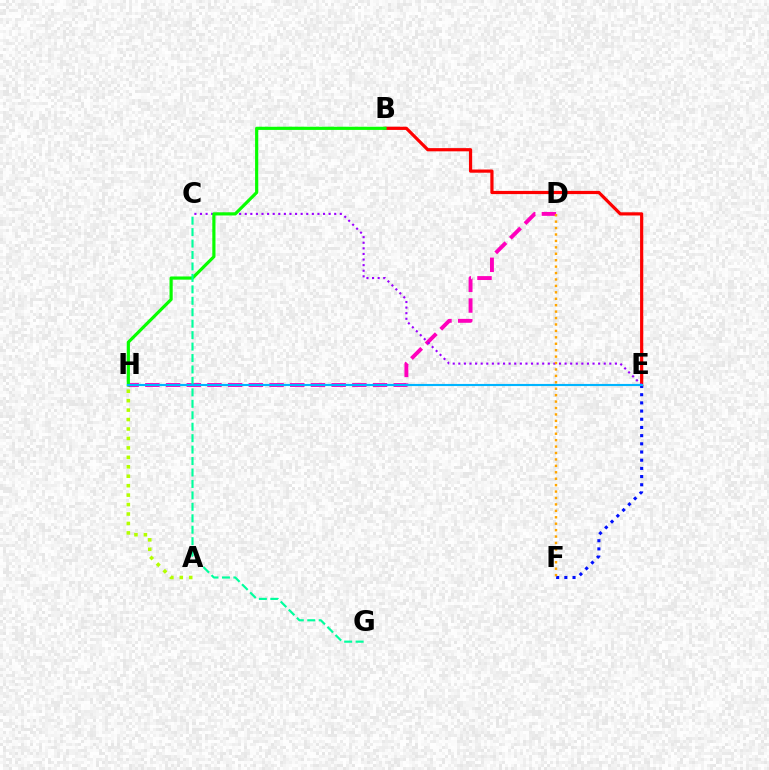{('B', 'E'): [{'color': '#ff0000', 'line_style': 'solid', 'thickness': 2.3}], ('A', 'H'): [{'color': '#b3ff00', 'line_style': 'dotted', 'thickness': 2.57}], ('D', 'H'): [{'color': '#ff00bd', 'line_style': 'dashed', 'thickness': 2.81}], ('C', 'E'): [{'color': '#9b00ff', 'line_style': 'dotted', 'thickness': 1.52}], ('E', 'F'): [{'color': '#0010ff', 'line_style': 'dotted', 'thickness': 2.22}], ('B', 'H'): [{'color': '#08ff00', 'line_style': 'solid', 'thickness': 2.28}], ('C', 'G'): [{'color': '#00ff9d', 'line_style': 'dashed', 'thickness': 1.56}], ('D', 'F'): [{'color': '#ffa500', 'line_style': 'dotted', 'thickness': 1.75}], ('E', 'H'): [{'color': '#00b5ff', 'line_style': 'solid', 'thickness': 1.53}]}